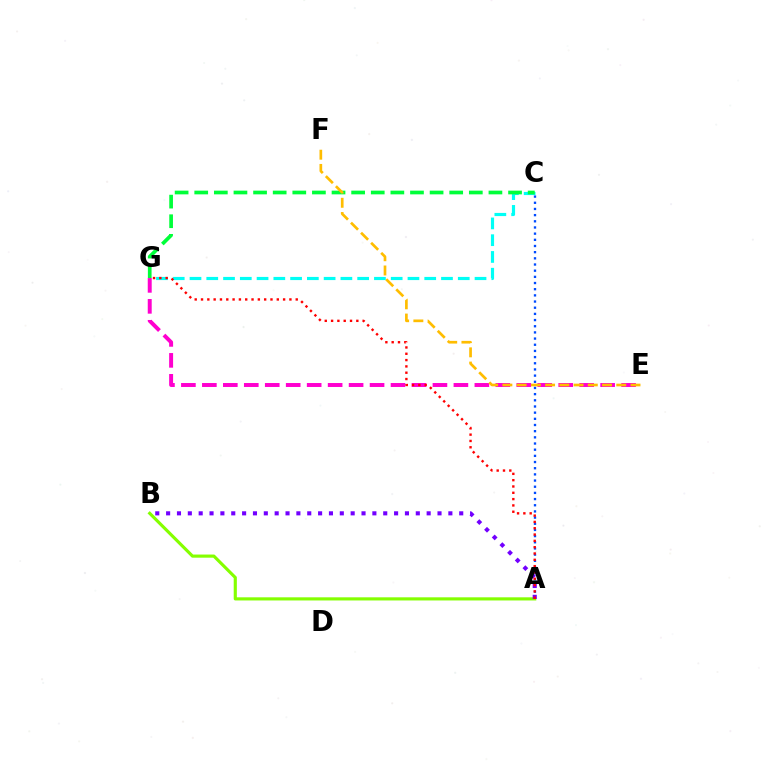{('C', 'G'): [{'color': '#00fff6', 'line_style': 'dashed', 'thickness': 2.28}, {'color': '#00ff39', 'line_style': 'dashed', 'thickness': 2.66}], ('E', 'G'): [{'color': '#ff00cf', 'line_style': 'dashed', 'thickness': 2.85}], ('E', 'F'): [{'color': '#ffbd00', 'line_style': 'dashed', 'thickness': 1.93}], ('A', 'C'): [{'color': '#004bff', 'line_style': 'dotted', 'thickness': 1.68}], ('A', 'B'): [{'color': '#84ff00', 'line_style': 'solid', 'thickness': 2.26}, {'color': '#7200ff', 'line_style': 'dotted', 'thickness': 2.95}], ('A', 'G'): [{'color': '#ff0000', 'line_style': 'dotted', 'thickness': 1.72}]}